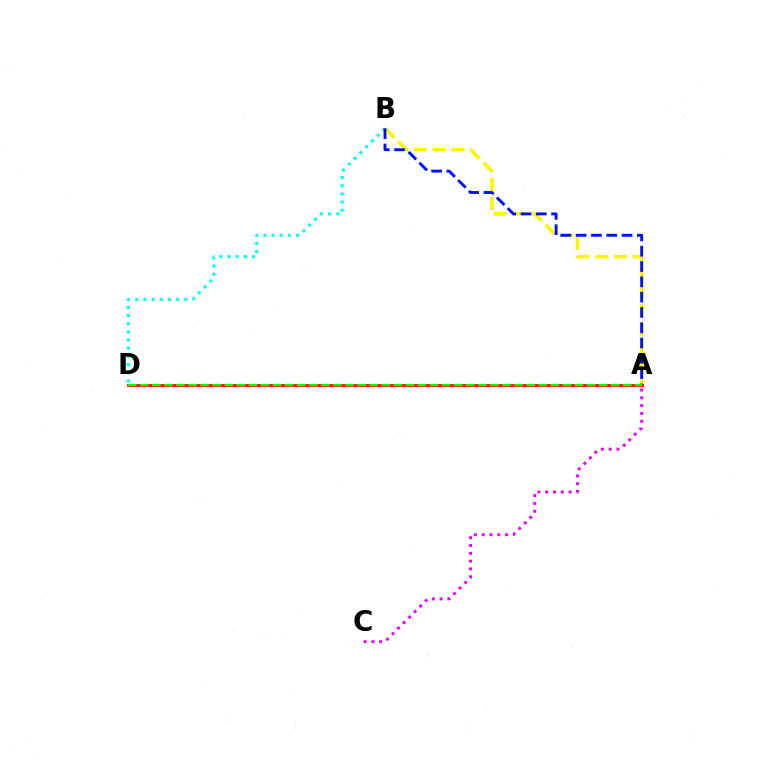{('B', 'D'): [{'color': '#00fff6', 'line_style': 'dotted', 'thickness': 2.22}], ('A', 'B'): [{'color': '#fcf500', 'line_style': 'dashed', 'thickness': 2.55}, {'color': '#0010ff', 'line_style': 'dashed', 'thickness': 2.08}], ('A', 'C'): [{'color': '#ee00ff', 'line_style': 'dotted', 'thickness': 2.12}], ('A', 'D'): [{'color': '#ff0000', 'line_style': 'solid', 'thickness': 1.97}, {'color': '#08ff00', 'line_style': 'dashed', 'thickness': 1.64}]}